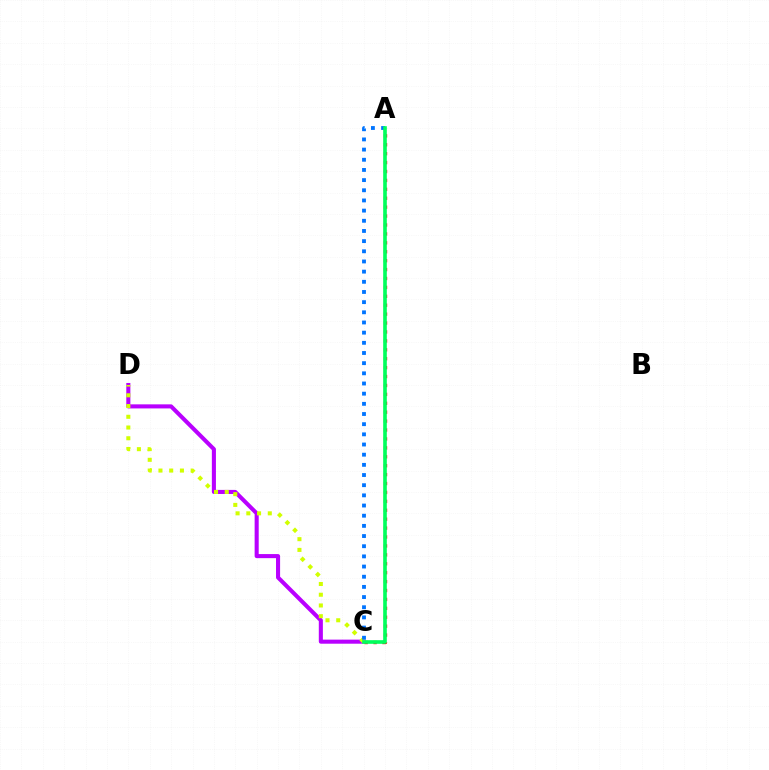{('C', 'D'): [{'color': '#b900ff', 'line_style': 'solid', 'thickness': 2.93}, {'color': '#d1ff00', 'line_style': 'dotted', 'thickness': 2.92}], ('A', 'C'): [{'color': '#ff0000', 'line_style': 'dotted', 'thickness': 2.42}, {'color': '#0074ff', 'line_style': 'dotted', 'thickness': 2.76}, {'color': '#00ff5c', 'line_style': 'solid', 'thickness': 2.61}]}